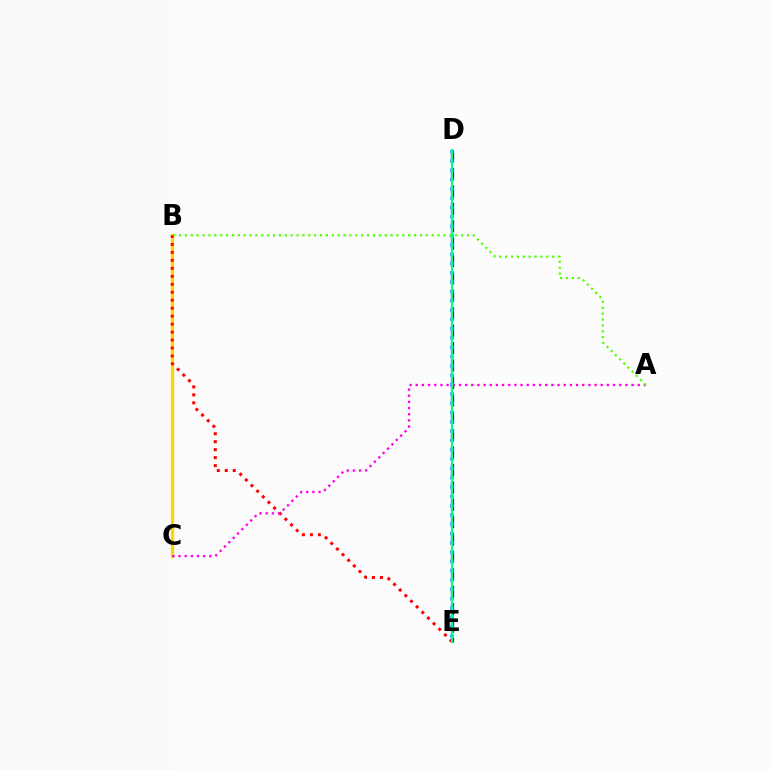{('B', 'C'): [{'color': '#ffd500', 'line_style': 'solid', 'thickness': 2.34}], ('D', 'E'): [{'color': '#3700ff', 'line_style': 'dashed', 'thickness': 2.37}, {'color': '#009eff', 'line_style': 'dotted', 'thickness': 2.53}, {'color': '#00ff86', 'line_style': 'solid', 'thickness': 1.52}], ('B', 'E'): [{'color': '#ff0000', 'line_style': 'dotted', 'thickness': 2.17}], ('A', 'C'): [{'color': '#ff00ed', 'line_style': 'dotted', 'thickness': 1.68}], ('A', 'B'): [{'color': '#4fff00', 'line_style': 'dotted', 'thickness': 1.6}]}